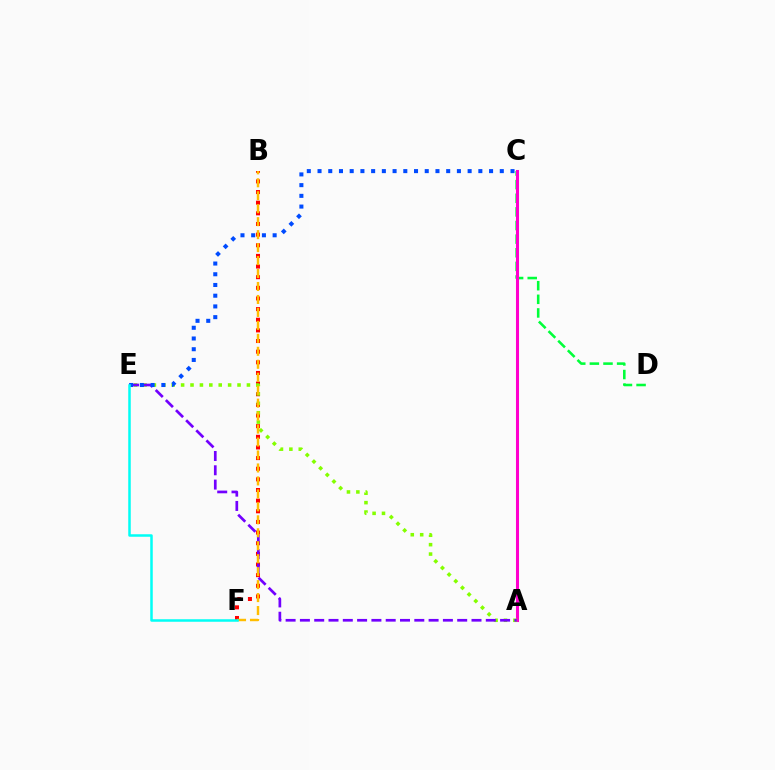{('C', 'D'): [{'color': '#00ff39', 'line_style': 'dashed', 'thickness': 1.85}], ('B', 'F'): [{'color': '#ff0000', 'line_style': 'dotted', 'thickness': 2.89}, {'color': '#ffbd00', 'line_style': 'dashed', 'thickness': 1.76}], ('A', 'C'): [{'color': '#ff00cf', 'line_style': 'solid', 'thickness': 2.19}], ('A', 'E'): [{'color': '#84ff00', 'line_style': 'dotted', 'thickness': 2.55}, {'color': '#7200ff', 'line_style': 'dashed', 'thickness': 1.94}], ('C', 'E'): [{'color': '#004bff', 'line_style': 'dotted', 'thickness': 2.91}], ('E', 'F'): [{'color': '#00fff6', 'line_style': 'solid', 'thickness': 1.81}]}